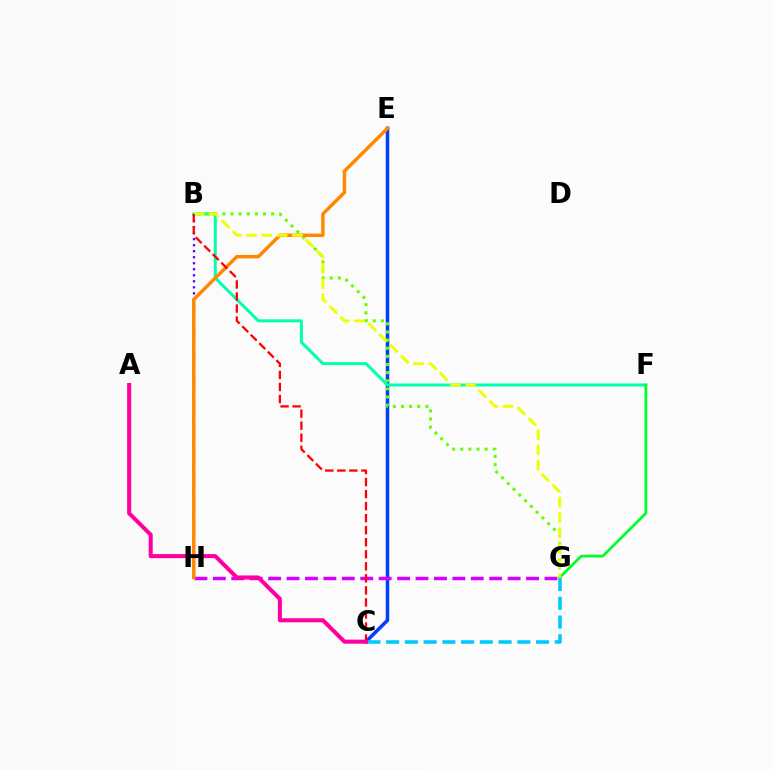{('C', 'E'): [{'color': '#003fff', 'line_style': 'solid', 'thickness': 2.55}], ('B', 'H'): [{'color': '#4f00ff', 'line_style': 'dotted', 'thickness': 1.63}], ('B', 'F'): [{'color': '#00ffaf', 'line_style': 'solid', 'thickness': 2.16}], ('G', 'H'): [{'color': '#d600ff', 'line_style': 'dashed', 'thickness': 2.5}], ('F', 'G'): [{'color': '#00ff27', 'line_style': 'solid', 'thickness': 1.98}], ('B', 'G'): [{'color': '#66ff00', 'line_style': 'dotted', 'thickness': 2.21}, {'color': '#eeff00', 'line_style': 'dashed', 'thickness': 2.08}], ('C', 'G'): [{'color': '#00c7ff', 'line_style': 'dashed', 'thickness': 2.55}], ('E', 'H'): [{'color': '#ff8800', 'line_style': 'solid', 'thickness': 2.49}], ('B', 'C'): [{'color': '#ff0000', 'line_style': 'dashed', 'thickness': 1.64}], ('A', 'C'): [{'color': '#ff00a0', 'line_style': 'solid', 'thickness': 2.92}]}